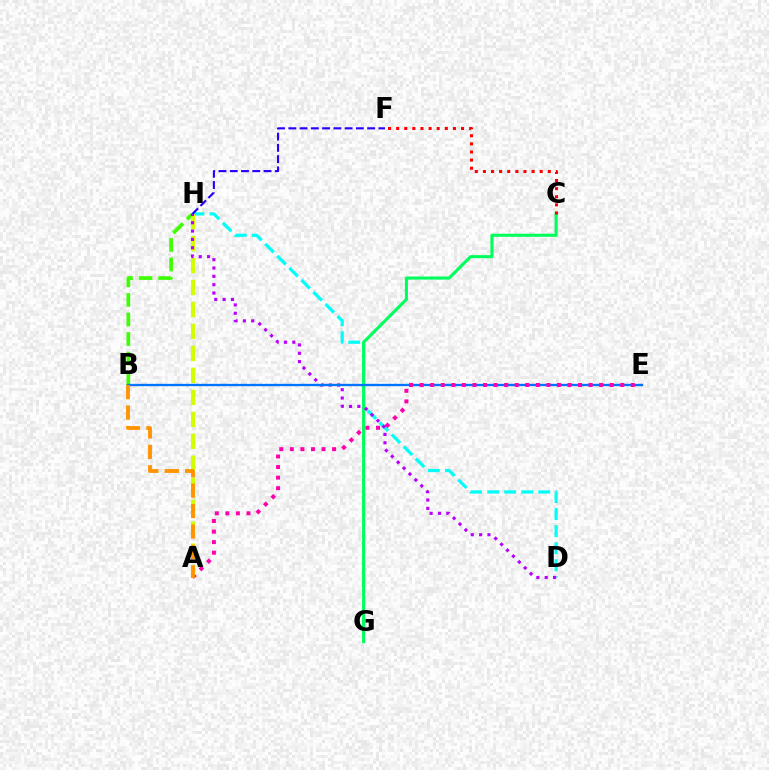{('B', 'H'): [{'color': '#3dff00', 'line_style': 'dashed', 'thickness': 2.66}], ('D', 'H'): [{'color': '#00fff6', 'line_style': 'dashed', 'thickness': 2.31}, {'color': '#b900ff', 'line_style': 'dotted', 'thickness': 2.26}], ('A', 'H'): [{'color': '#d1ff00', 'line_style': 'dashed', 'thickness': 2.98}], ('C', 'G'): [{'color': '#00ff5c', 'line_style': 'solid', 'thickness': 2.23}], ('F', 'H'): [{'color': '#2500ff', 'line_style': 'dashed', 'thickness': 1.53}], ('C', 'F'): [{'color': '#ff0000', 'line_style': 'dotted', 'thickness': 2.2}], ('B', 'E'): [{'color': '#0074ff', 'line_style': 'solid', 'thickness': 1.68}], ('A', 'E'): [{'color': '#ff00ac', 'line_style': 'dotted', 'thickness': 2.87}], ('A', 'B'): [{'color': '#ff9400', 'line_style': 'dashed', 'thickness': 2.78}]}